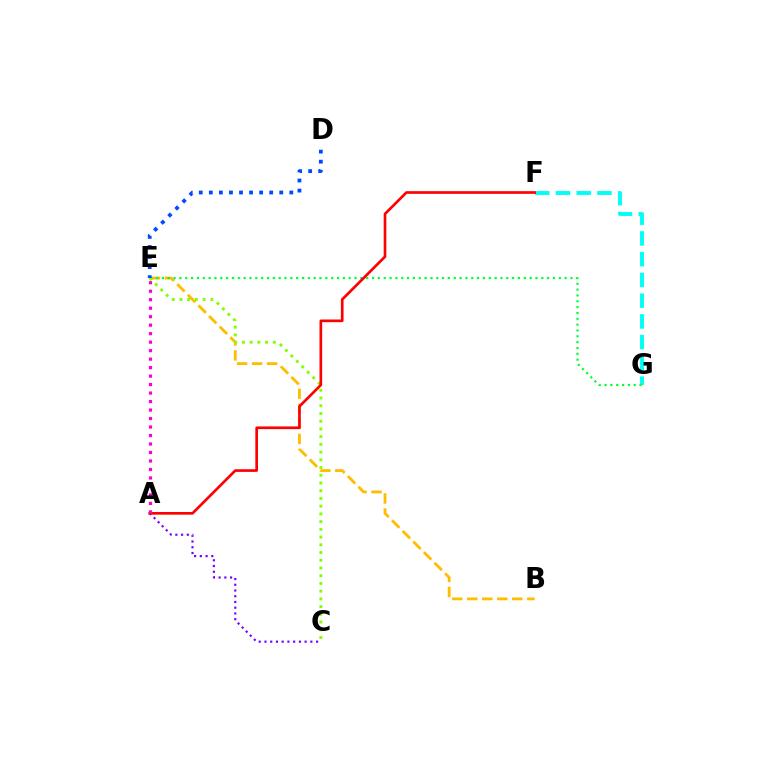{('B', 'E'): [{'color': '#ffbd00', 'line_style': 'dashed', 'thickness': 2.04}], ('A', 'C'): [{'color': '#7200ff', 'line_style': 'dotted', 'thickness': 1.56}], ('F', 'G'): [{'color': '#00fff6', 'line_style': 'dashed', 'thickness': 2.82}], ('E', 'G'): [{'color': '#00ff39', 'line_style': 'dotted', 'thickness': 1.59}], ('C', 'E'): [{'color': '#84ff00', 'line_style': 'dotted', 'thickness': 2.1}], ('A', 'F'): [{'color': '#ff0000', 'line_style': 'solid', 'thickness': 1.92}], ('A', 'E'): [{'color': '#ff00cf', 'line_style': 'dotted', 'thickness': 2.31}], ('D', 'E'): [{'color': '#004bff', 'line_style': 'dotted', 'thickness': 2.73}]}